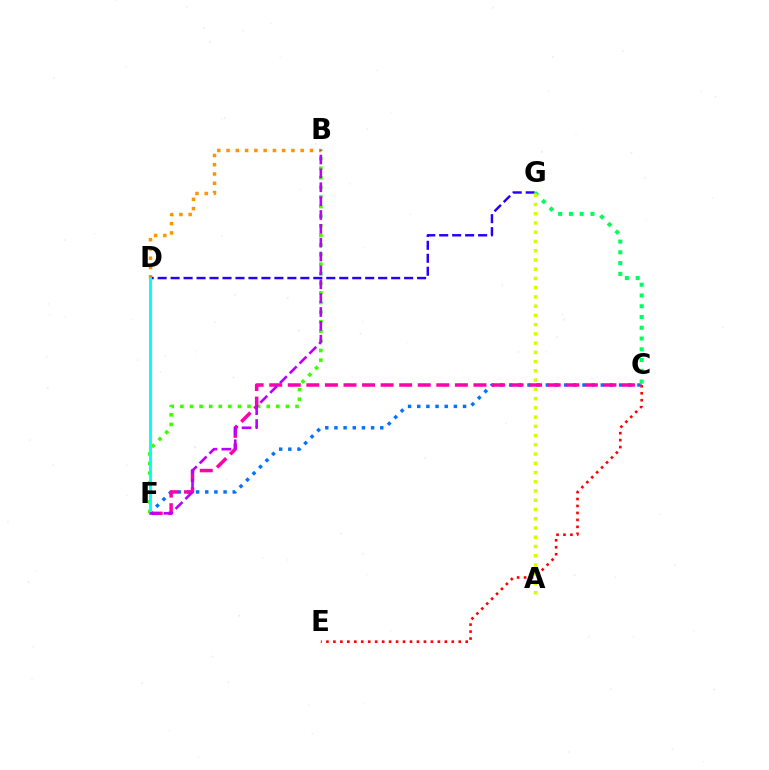{('C', 'F'): [{'color': '#0074ff', 'line_style': 'dotted', 'thickness': 2.49}, {'color': '#ff00ac', 'line_style': 'dashed', 'thickness': 2.52}], ('B', 'D'): [{'color': '#ff9400', 'line_style': 'dotted', 'thickness': 2.52}], ('C', 'E'): [{'color': '#ff0000', 'line_style': 'dotted', 'thickness': 1.89}], ('B', 'F'): [{'color': '#3dff00', 'line_style': 'dotted', 'thickness': 2.61}, {'color': '#b900ff', 'line_style': 'dashed', 'thickness': 1.88}], ('D', 'G'): [{'color': '#2500ff', 'line_style': 'dashed', 'thickness': 1.76}], ('C', 'G'): [{'color': '#00ff5c', 'line_style': 'dotted', 'thickness': 2.92}], ('A', 'G'): [{'color': '#d1ff00', 'line_style': 'dotted', 'thickness': 2.51}], ('D', 'F'): [{'color': '#00fff6', 'line_style': 'solid', 'thickness': 2.09}]}